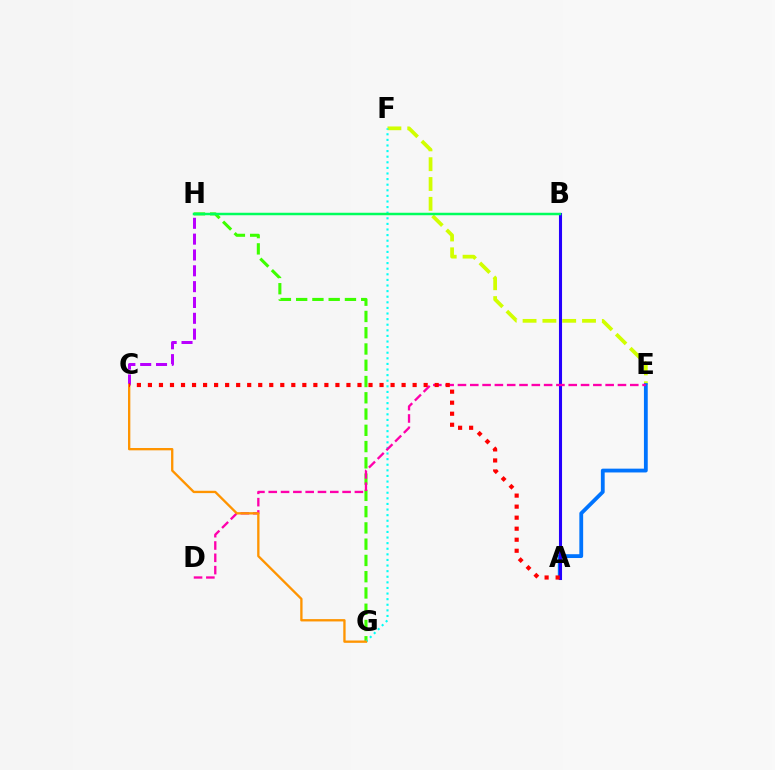{('E', 'F'): [{'color': '#d1ff00', 'line_style': 'dashed', 'thickness': 2.69}], ('A', 'E'): [{'color': '#0074ff', 'line_style': 'solid', 'thickness': 2.74}], ('A', 'B'): [{'color': '#2500ff', 'line_style': 'solid', 'thickness': 2.21}], ('G', 'H'): [{'color': '#3dff00', 'line_style': 'dashed', 'thickness': 2.21}], ('F', 'G'): [{'color': '#00fff6', 'line_style': 'dotted', 'thickness': 1.52}], ('D', 'E'): [{'color': '#ff00ac', 'line_style': 'dashed', 'thickness': 1.67}], ('C', 'H'): [{'color': '#b900ff', 'line_style': 'dashed', 'thickness': 2.15}], ('C', 'G'): [{'color': '#ff9400', 'line_style': 'solid', 'thickness': 1.68}], ('B', 'H'): [{'color': '#00ff5c', 'line_style': 'solid', 'thickness': 1.79}], ('A', 'C'): [{'color': '#ff0000', 'line_style': 'dotted', 'thickness': 3.0}]}